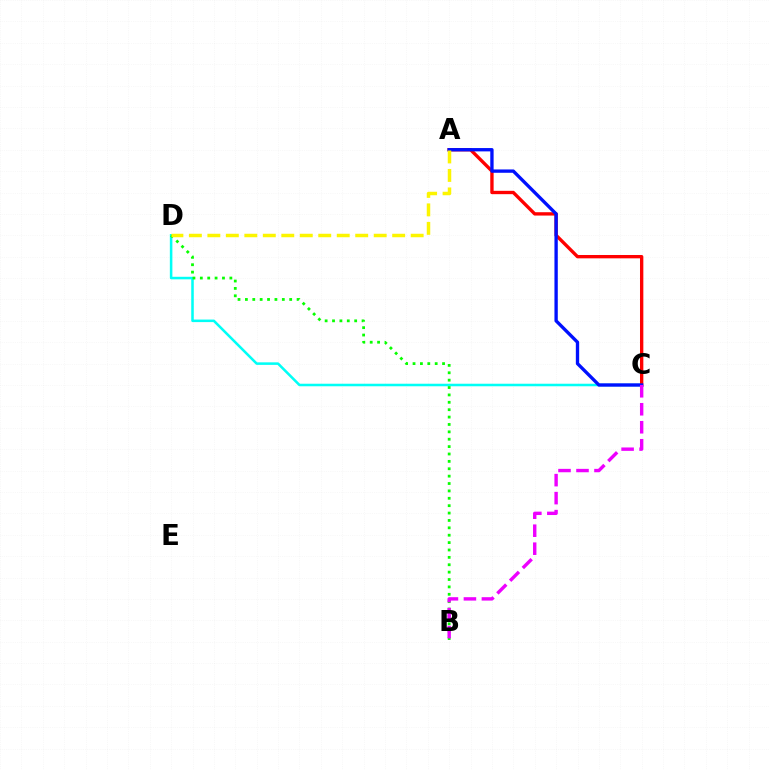{('C', 'D'): [{'color': '#00fff6', 'line_style': 'solid', 'thickness': 1.83}], ('B', 'D'): [{'color': '#08ff00', 'line_style': 'dotted', 'thickness': 2.01}], ('A', 'C'): [{'color': '#ff0000', 'line_style': 'solid', 'thickness': 2.41}, {'color': '#0010ff', 'line_style': 'solid', 'thickness': 2.4}], ('B', 'C'): [{'color': '#ee00ff', 'line_style': 'dashed', 'thickness': 2.44}], ('A', 'D'): [{'color': '#fcf500', 'line_style': 'dashed', 'thickness': 2.51}]}